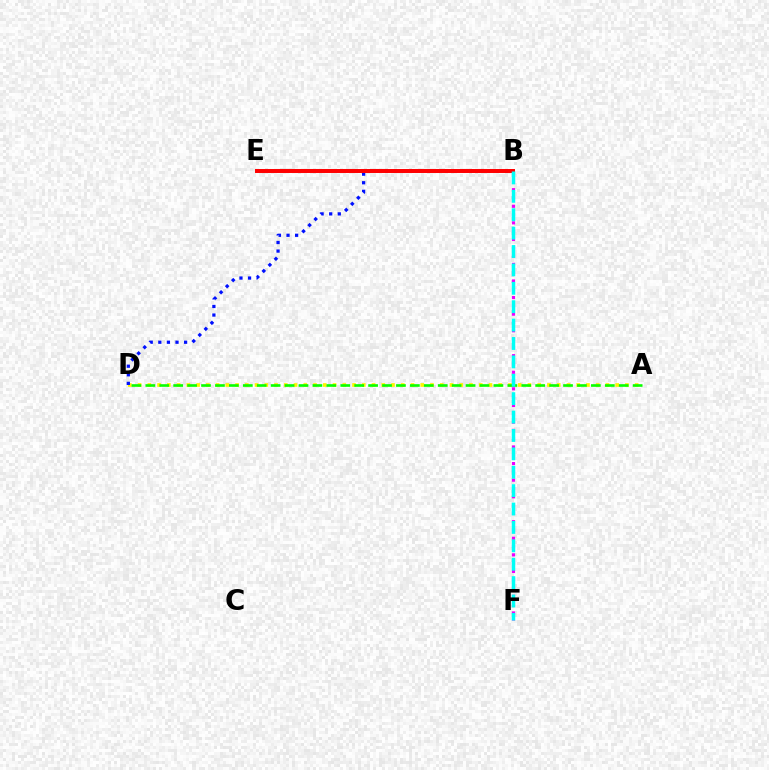{('B', 'F'): [{'color': '#ee00ff', 'line_style': 'dotted', 'thickness': 2.26}, {'color': '#00fff6', 'line_style': 'dashed', 'thickness': 2.5}], ('A', 'D'): [{'color': '#fcf500', 'line_style': 'dotted', 'thickness': 2.65}, {'color': '#08ff00', 'line_style': 'dashed', 'thickness': 1.89}], ('B', 'D'): [{'color': '#0010ff', 'line_style': 'dotted', 'thickness': 2.33}], ('B', 'E'): [{'color': '#ff0000', 'line_style': 'solid', 'thickness': 2.86}]}